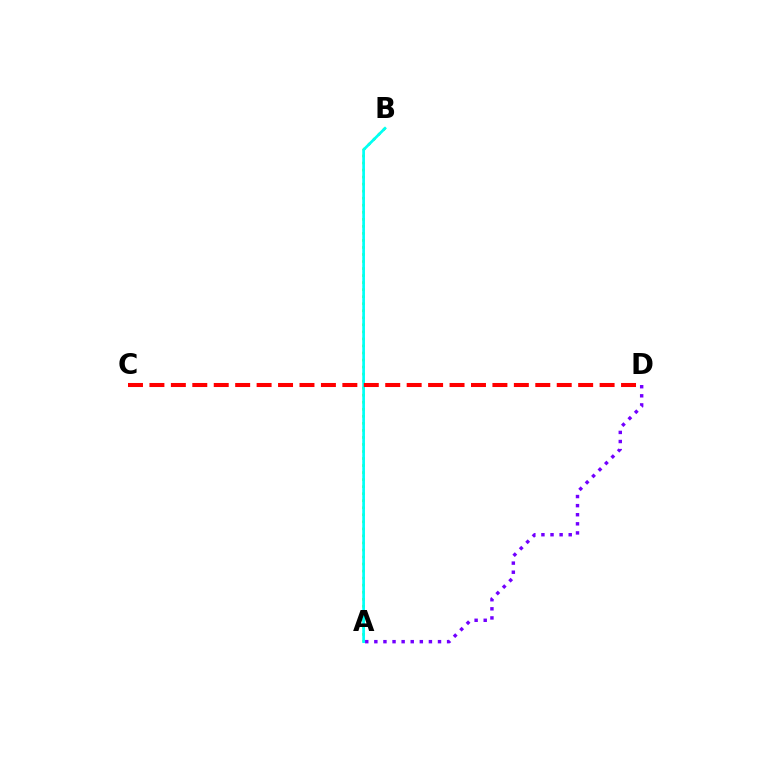{('A', 'D'): [{'color': '#7200ff', 'line_style': 'dotted', 'thickness': 2.47}], ('A', 'B'): [{'color': '#84ff00', 'line_style': 'dotted', 'thickness': 1.91}, {'color': '#00fff6', 'line_style': 'solid', 'thickness': 1.95}], ('C', 'D'): [{'color': '#ff0000', 'line_style': 'dashed', 'thickness': 2.91}]}